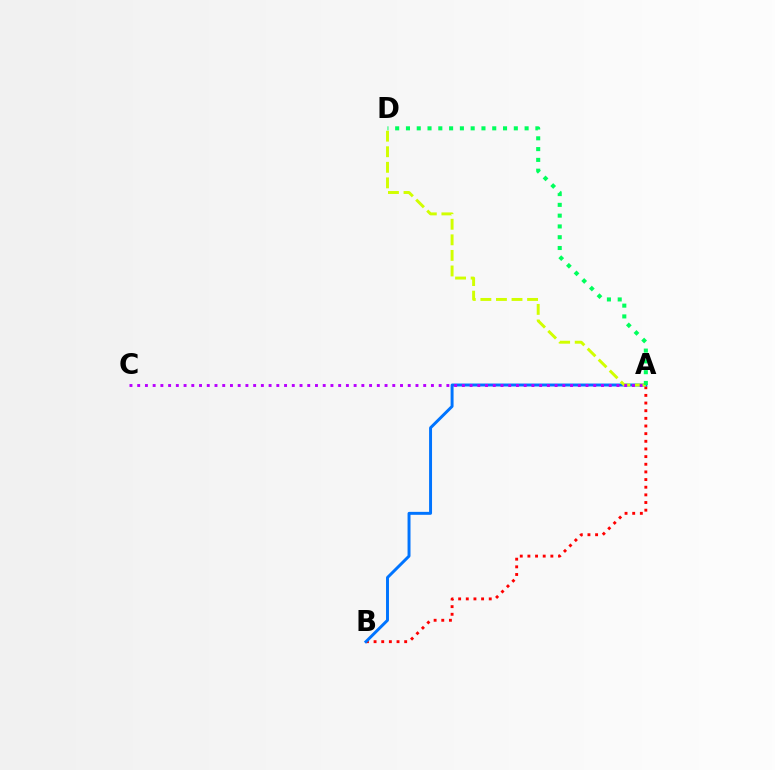{('A', 'B'): [{'color': '#ff0000', 'line_style': 'dotted', 'thickness': 2.08}, {'color': '#0074ff', 'line_style': 'solid', 'thickness': 2.13}], ('A', 'D'): [{'color': '#d1ff00', 'line_style': 'dashed', 'thickness': 2.11}, {'color': '#00ff5c', 'line_style': 'dotted', 'thickness': 2.93}], ('A', 'C'): [{'color': '#b900ff', 'line_style': 'dotted', 'thickness': 2.1}]}